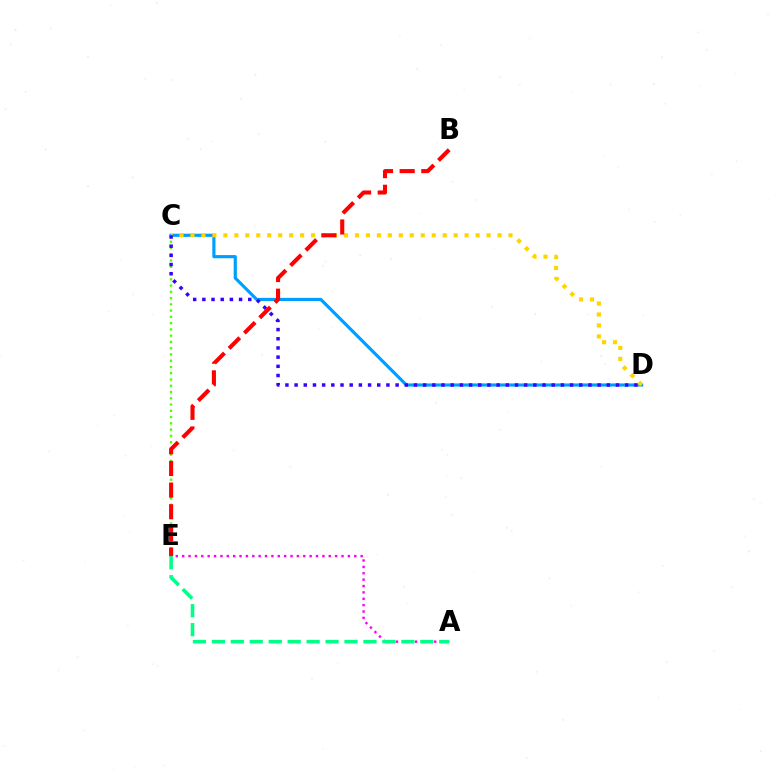{('C', 'D'): [{'color': '#009eff', 'line_style': 'solid', 'thickness': 2.27}, {'color': '#ffd500', 'line_style': 'dotted', 'thickness': 2.98}, {'color': '#3700ff', 'line_style': 'dotted', 'thickness': 2.49}], ('C', 'E'): [{'color': '#4fff00', 'line_style': 'dotted', 'thickness': 1.7}], ('A', 'E'): [{'color': '#ff00ed', 'line_style': 'dotted', 'thickness': 1.73}, {'color': '#00ff86', 'line_style': 'dashed', 'thickness': 2.57}], ('B', 'E'): [{'color': '#ff0000', 'line_style': 'dashed', 'thickness': 2.94}]}